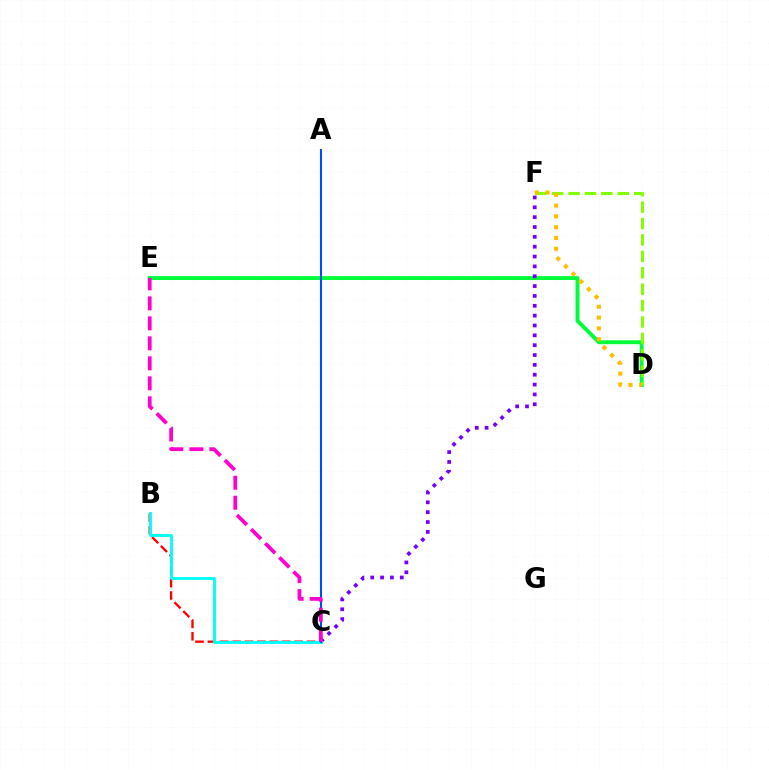{('D', 'E'): [{'color': '#00ff39', 'line_style': 'solid', 'thickness': 2.83}], ('D', 'F'): [{'color': '#84ff00', 'line_style': 'dashed', 'thickness': 2.23}, {'color': '#ffbd00', 'line_style': 'dotted', 'thickness': 2.94}], ('C', 'F'): [{'color': '#7200ff', 'line_style': 'dotted', 'thickness': 2.68}], ('B', 'C'): [{'color': '#ff0000', 'line_style': 'dashed', 'thickness': 1.68}, {'color': '#00fff6', 'line_style': 'solid', 'thickness': 2.08}], ('A', 'C'): [{'color': '#004bff', 'line_style': 'solid', 'thickness': 1.51}], ('C', 'E'): [{'color': '#ff00cf', 'line_style': 'dashed', 'thickness': 2.72}]}